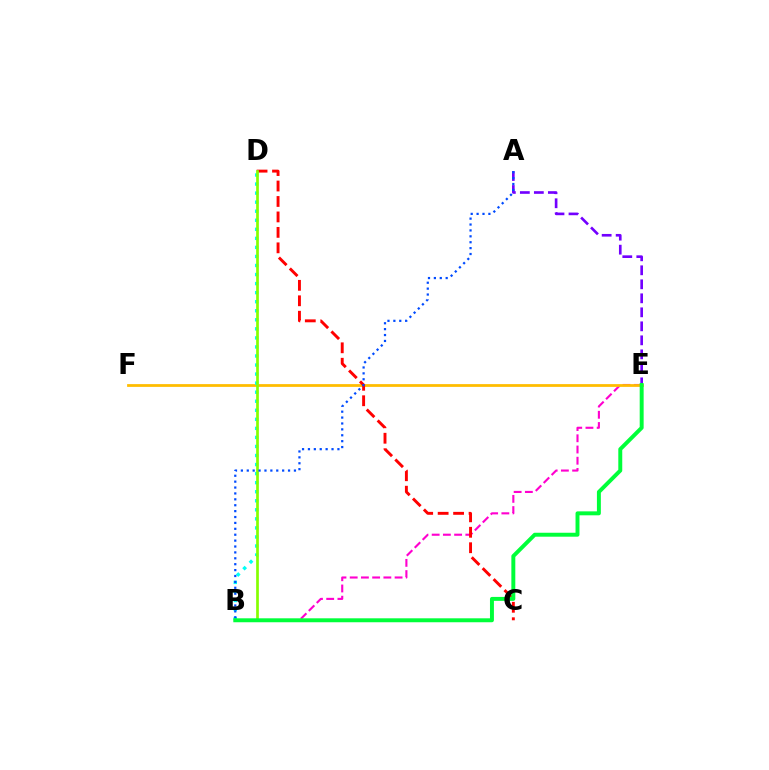{('B', 'E'): [{'color': '#ff00cf', 'line_style': 'dashed', 'thickness': 1.52}, {'color': '#00ff39', 'line_style': 'solid', 'thickness': 2.84}], ('E', 'F'): [{'color': '#ffbd00', 'line_style': 'solid', 'thickness': 1.99}], ('B', 'D'): [{'color': '#00fff6', 'line_style': 'dotted', 'thickness': 2.46}, {'color': '#84ff00', 'line_style': 'solid', 'thickness': 1.94}], ('A', 'E'): [{'color': '#7200ff', 'line_style': 'dashed', 'thickness': 1.9}], ('C', 'D'): [{'color': '#ff0000', 'line_style': 'dashed', 'thickness': 2.1}], ('A', 'B'): [{'color': '#004bff', 'line_style': 'dotted', 'thickness': 1.6}]}